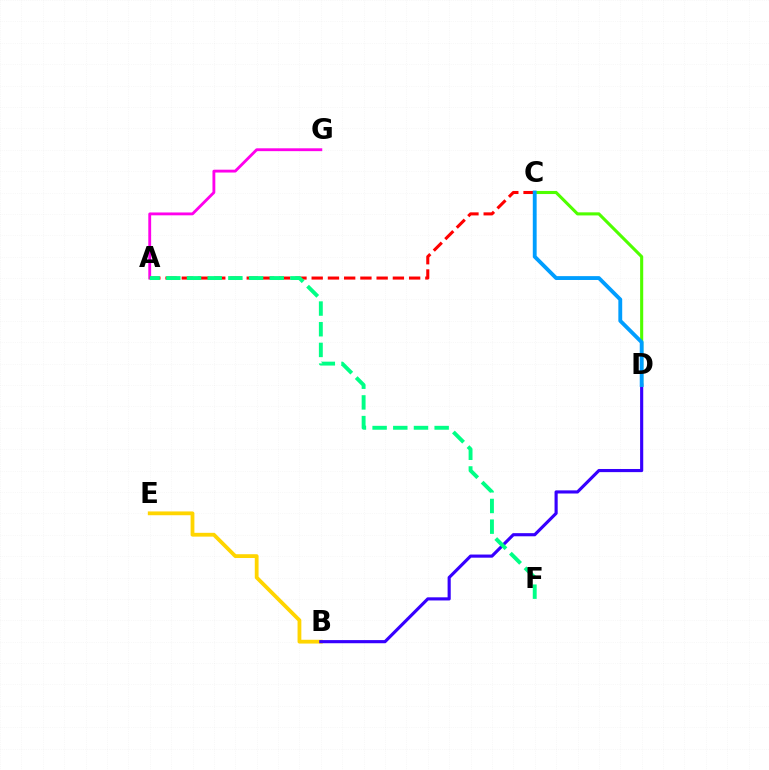{('B', 'E'): [{'color': '#ffd500', 'line_style': 'solid', 'thickness': 2.73}], ('A', 'G'): [{'color': '#ff00ed', 'line_style': 'solid', 'thickness': 2.05}], ('A', 'C'): [{'color': '#ff0000', 'line_style': 'dashed', 'thickness': 2.21}], ('B', 'D'): [{'color': '#3700ff', 'line_style': 'solid', 'thickness': 2.26}], ('C', 'D'): [{'color': '#4fff00', 'line_style': 'solid', 'thickness': 2.22}, {'color': '#009eff', 'line_style': 'solid', 'thickness': 2.77}], ('A', 'F'): [{'color': '#00ff86', 'line_style': 'dashed', 'thickness': 2.81}]}